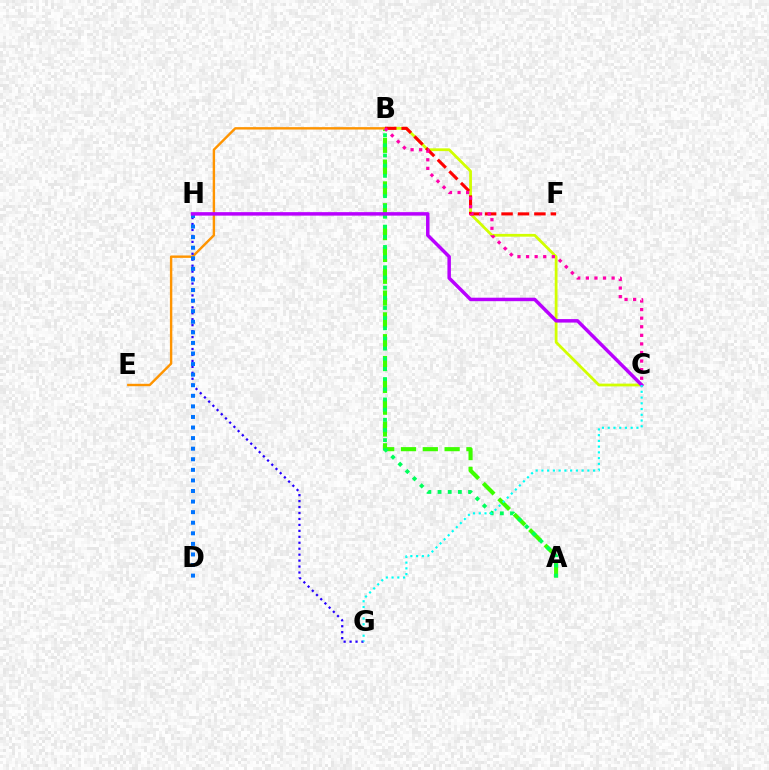{('A', 'B'): [{'color': '#3dff00', 'line_style': 'dashed', 'thickness': 2.96}, {'color': '#00ff5c', 'line_style': 'dotted', 'thickness': 2.76}], ('B', 'C'): [{'color': '#d1ff00', 'line_style': 'solid', 'thickness': 1.99}, {'color': '#ff00ac', 'line_style': 'dotted', 'thickness': 2.33}], ('B', 'E'): [{'color': '#ff9400', 'line_style': 'solid', 'thickness': 1.73}], ('G', 'H'): [{'color': '#2500ff', 'line_style': 'dotted', 'thickness': 1.62}], ('B', 'F'): [{'color': '#ff0000', 'line_style': 'dashed', 'thickness': 2.23}], ('D', 'H'): [{'color': '#0074ff', 'line_style': 'dotted', 'thickness': 2.87}], ('C', 'H'): [{'color': '#b900ff', 'line_style': 'solid', 'thickness': 2.5}], ('C', 'G'): [{'color': '#00fff6', 'line_style': 'dotted', 'thickness': 1.56}]}